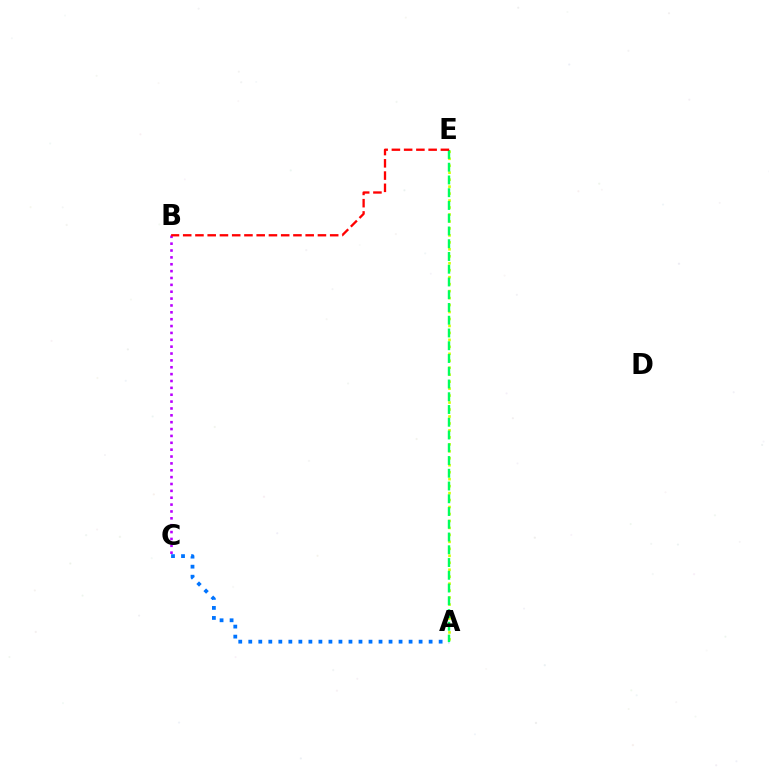{('A', 'C'): [{'color': '#0074ff', 'line_style': 'dotted', 'thickness': 2.72}], ('A', 'E'): [{'color': '#d1ff00', 'line_style': 'dotted', 'thickness': 1.89}, {'color': '#00ff5c', 'line_style': 'dashed', 'thickness': 1.73}], ('B', 'C'): [{'color': '#b900ff', 'line_style': 'dotted', 'thickness': 1.87}], ('B', 'E'): [{'color': '#ff0000', 'line_style': 'dashed', 'thickness': 1.66}]}